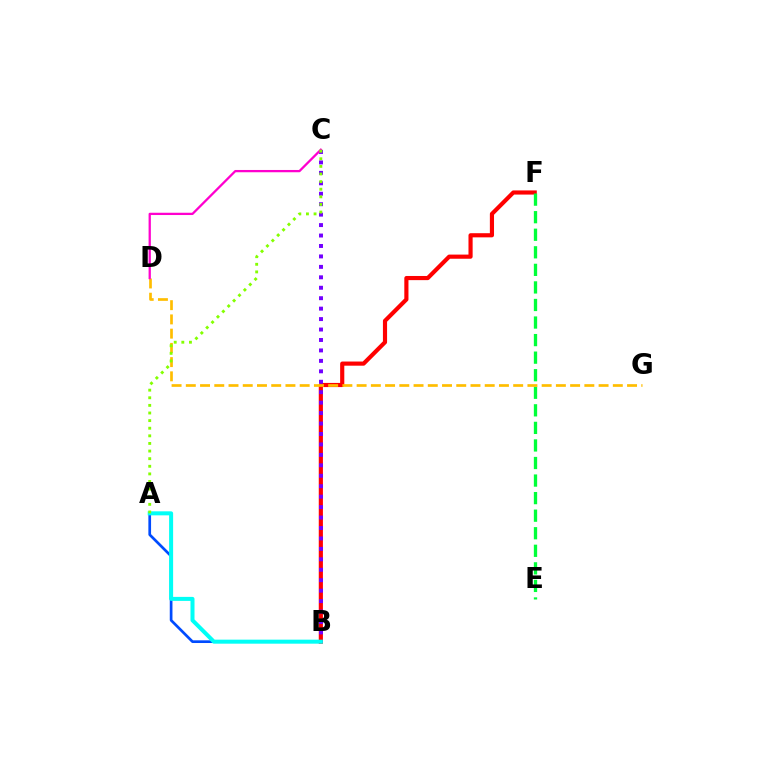{('A', 'B'): [{'color': '#004bff', 'line_style': 'solid', 'thickness': 1.94}, {'color': '#00fff6', 'line_style': 'solid', 'thickness': 2.89}], ('B', 'F'): [{'color': '#ff0000', 'line_style': 'solid', 'thickness': 2.99}], ('E', 'F'): [{'color': '#00ff39', 'line_style': 'dashed', 'thickness': 2.39}], ('B', 'C'): [{'color': '#7200ff', 'line_style': 'dotted', 'thickness': 2.84}], ('D', 'G'): [{'color': '#ffbd00', 'line_style': 'dashed', 'thickness': 1.93}], ('C', 'D'): [{'color': '#ff00cf', 'line_style': 'solid', 'thickness': 1.64}], ('A', 'C'): [{'color': '#84ff00', 'line_style': 'dotted', 'thickness': 2.07}]}